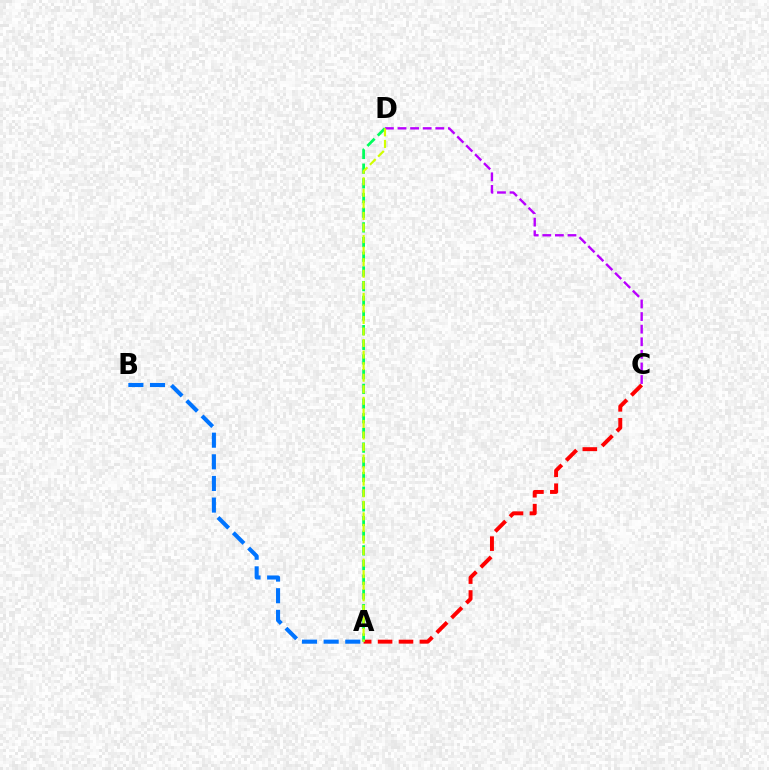{('A', 'B'): [{'color': '#0074ff', 'line_style': 'dashed', 'thickness': 2.94}], ('A', 'C'): [{'color': '#ff0000', 'line_style': 'dashed', 'thickness': 2.84}], ('A', 'D'): [{'color': '#00ff5c', 'line_style': 'dashed', 'thickness': 1.99}, {'color': '#d1ff00', 'line_style': 'dashed', 'thickness': 1.57}], ('C', 'D'): [{'color': '#b900ff', 'line_style': 'dashed', 'thickness': 1.71}]}